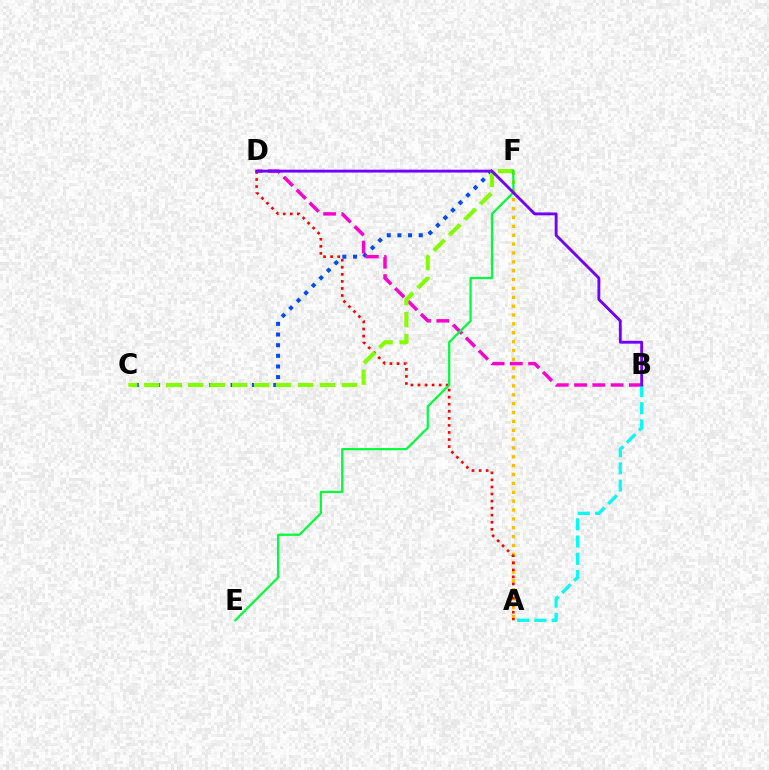{('C', 'F'): [{'color': '#004bff', 'line_style': 'dotted', 'thickness': 2.89}, {'color': '#84ff00', 'line_style': 'dashed', 'thickness': 2.98}], ('A', 'F'): [{'color': '#ffbd00', 'line_style': 'dotted', 'thickness': 2.41}], ('B', 'D'): [{'color': '#ff00cf', 'line_style': 'dashed', 'thickness': 2.48}, {'color': '#7200ff', 'line_style': 'solid', 'thickness': 2.06}], ('A', 'D'): [{'color': '#ff0000', 'line_style': 'dotted', 'thickness': 1.92}], ('E', 'F'): [{'color': '#00ff39', 'line_style': 'solid', 'thickness': 1.6}], ('A', 'B'): [{'color': '#00fff6', 'line_style': 'dashed', 'thickness': 2.34}]}